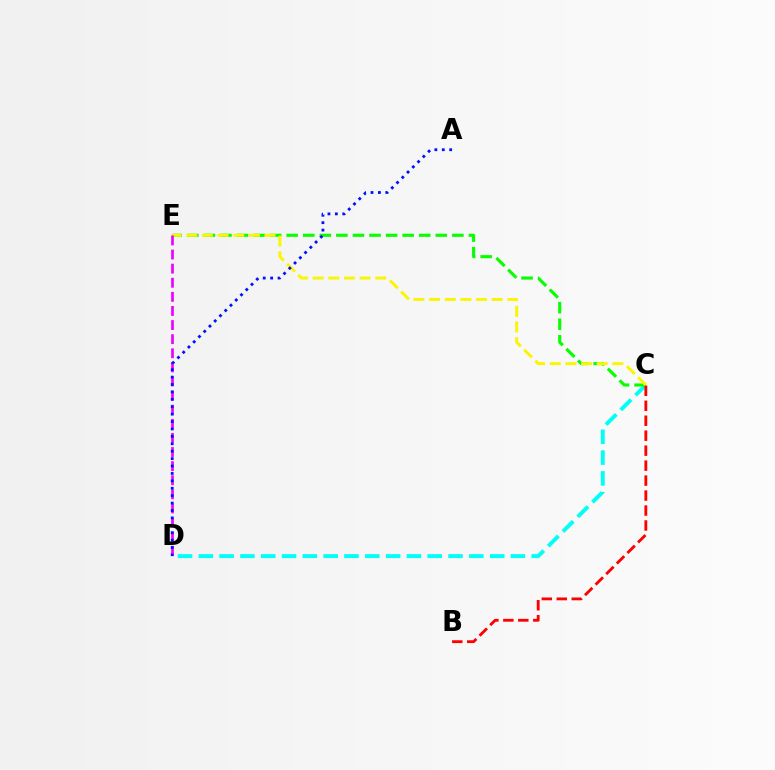{('C', 'D'): [{'color': '#00fff6', 'line_style': 'dashed', 'thickness': 2.83}], ('C', 'E'): [{'color': '#08ff00', 'line_style': 'dashed', 'thickness': 2.25}, {'color': '#fcf500', 'line_style': 'dashed', 'thickness': 2.13}], ('B', 'C'): [{'color': '#ff0000', 'line_style': 'dashed', 'thickness': 2.03}], ('D', 'E'): [{'color': '#ee00ff', 'line_style': 'dashed', 'thickness': 1.92}], ('A', 'D'): [{'color': '#0010ff', 'line_style': 'dotted', 'thickness': 2.01}]}